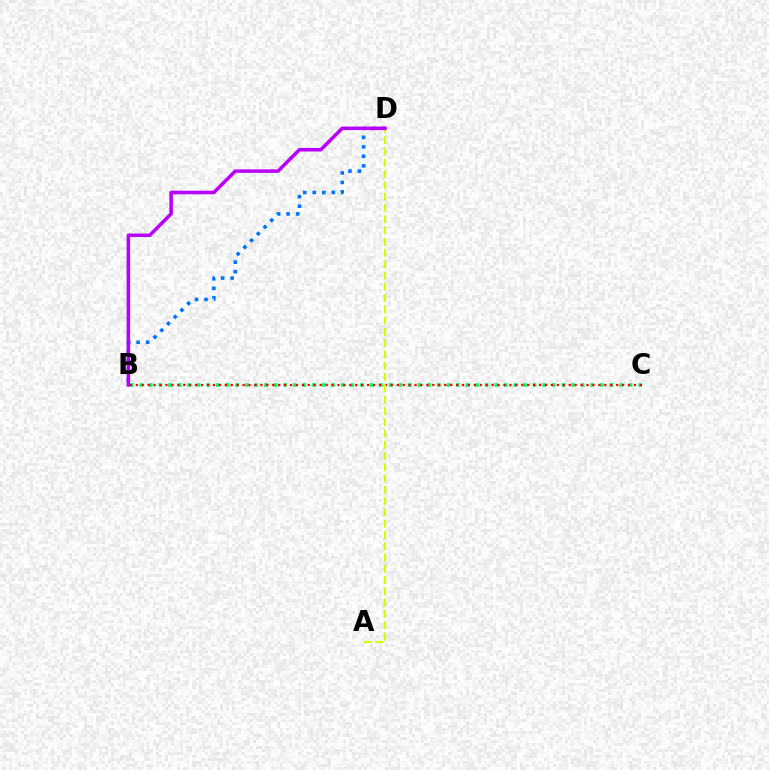{('B', 'D'): [{'color': '#0074ff', 'line_style': 'dotted', 'thickness': 2.58}, {'color': '#b900ff', 'line_style': 'solid', 'thickness': 2.54}], ('B', 'C'): [{'color': '#00ff5c', 'line_style': 'dotted', 'thickness': 2.61}, {'color': '#ff0000', 'line_style': 'dotted', 'thickness': 1.61}], ('A', 'D'): [{'color': '#d1ff00', 'line_style': 'dashed', 'thickness': 1.53}]}